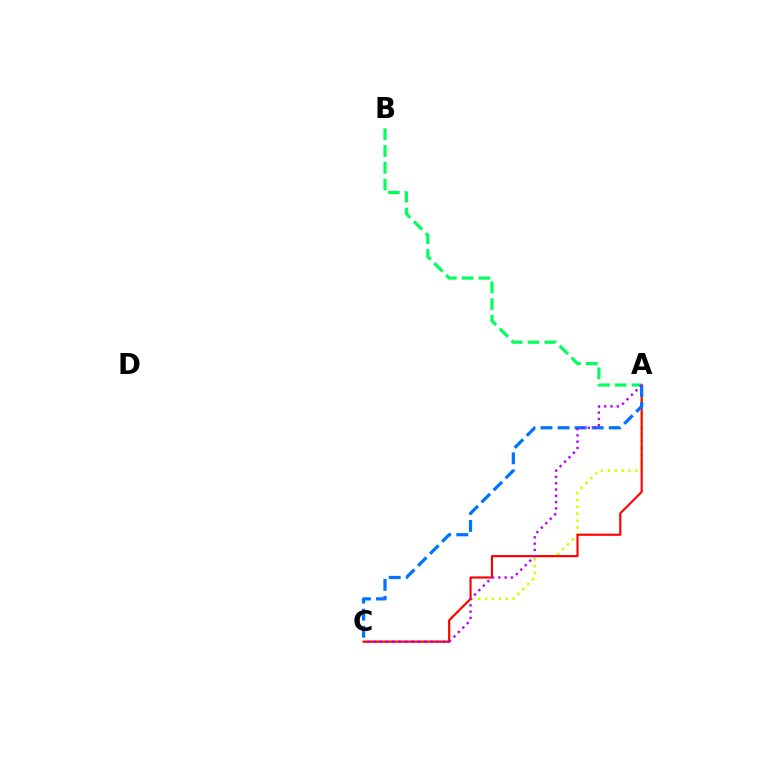{('A', 'C'): [{'color': '#d1ff00', 'line_style': 'dotted', 'thickness': 1.87}, {'color': '#ff0000', 'line_style': 'solid', 'thickness': 1.55}, {'color': '#0074ff', 'line_style': 'dashed', 'thickness': 2.32}, {'color': '#b900ff', 'line_style': 'dotted', 'thickness': 1.71}], ('A', 'B'): [{'color': '#00ff5c', 'line_style': 'dashed', 'thickness': 2.28}]}